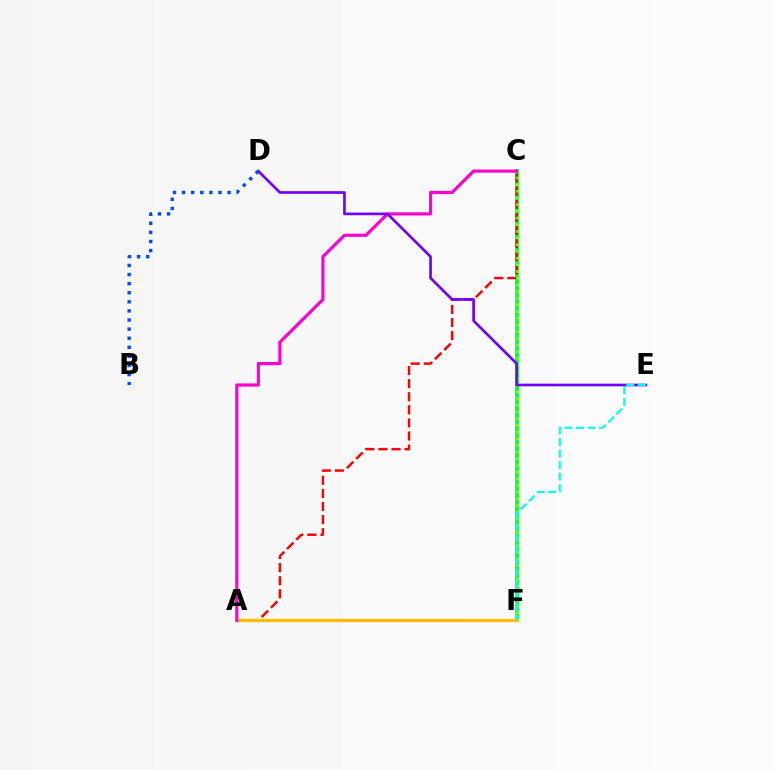{('C', 'F'): [{'color': '#00ff39', 'line_style': 'solid', 'thickness': 2.74}, {'color': '#84ff00', 'line_style': 'dotted', 'thickness': 1.82}], ('A', 'C'): [{'color': '#ff0000', 'line_style': 'dashed', 'thickness': 1.78}, {'color': '#ff00cf', 'line_style': 'solid', 'thickness': 2.28}], ('A', 'F'): [{'color': '#ffbd00', 'line_style': 'solid', 'thickness': 2.42}], ('D', 'E'): [{'color': '#7200ff', 'line_style': 'solid', 'thickness': 1.92}], ('B', 'D'): [{'color': '#004bff', 'line_style': 'dotted', 'thickness': 2.47}], ('E', 'F'): [{'color': '#00fff6', 'line_style': 'dashed', 'thickness': 1.56}]}